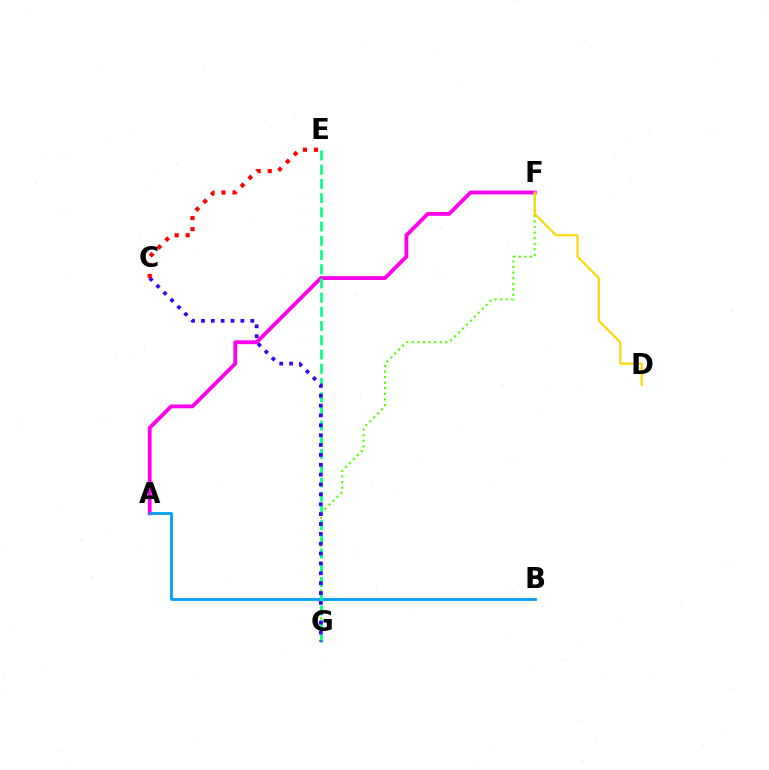{('A', 'F'): [{'color': '#ff00ed', 'line_style': 'solid', 'thickness': 2.76}], ('A', 'B'): [{'color': '#009eff', 'line_style': 'solid', 'thickness': 2.01}], ('F', 'G'): [{'color': '#4fff00', 'line_style': 'dotted', 'thickness': 1.52}], ('E', 'G'): [{'color': '#00ff86', 'line_style': 'dashed', 'thickness': 1.93}], ('C', 'G'): [{'color': '#3700ff', 'line_style': 'dotted', 'thickness': 2.68}], ('D', 'F'): [{'color': '#ffd500', 'line_style': 'solid', 'thickness': 1.51}], ('C', 'E'): [{'color': '#ff0000', 'line_style': 'dotted', 'thickness': 2.99}]}